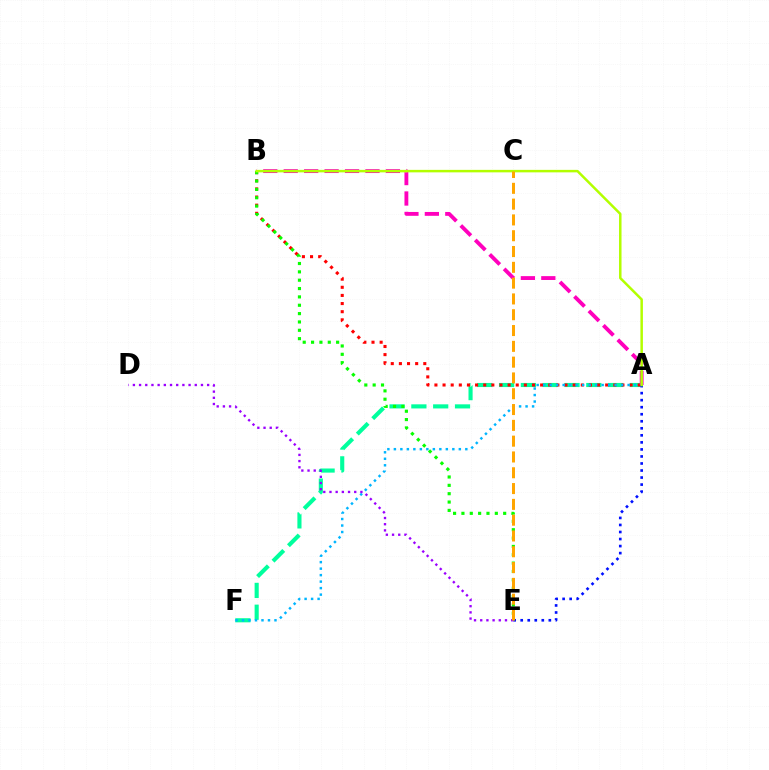{('A', 'F'): [{'color': '#00ff9d', 'line_style': 'dashed', 'thickness': 2.96}, {'color': '#00b5ff', 'line_style': 'dotted', 'thickness': 1.77}], ('A', 'B'): [{'color': '#ff0000', 'line_style': 'dotted', 'thickness': 2.21}, {'color': '#ff00bd', 'line_style': 'dashed', 'thickness': 2.78}, {'color': '#b3ff00', 'line_style': 'solid', 'thickness': 1.79}], ('A', 'E'): [{'color': '#0010ff', 'line_style': 'dotted', 'thickness': 1.91}], ('B', 'E'): [{'color': '#08ff00', 'line_style': 'dotted', 'thickness': 2.27}], ('D', 'E'): [{'color': '#9b00ff', 'line_style': 'dotted', 'thickness': 1.68}], ('C', 'E'): [{'color': '#ffa500', 'line_style': 'dashed', 'thickness': 2.15}]}